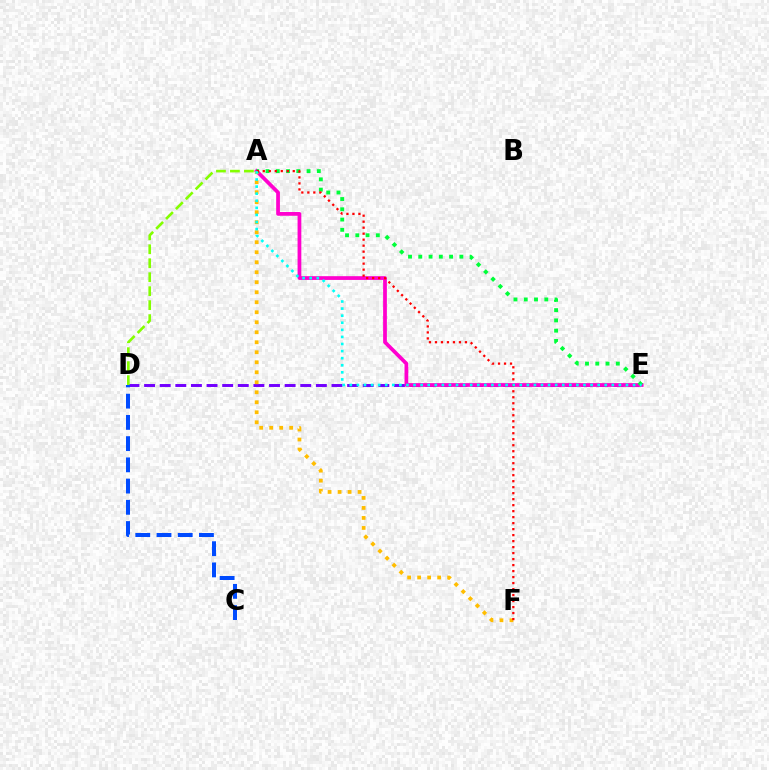{('D', 'E'): [{'color': '#7200ff', 'line_style': 'dashed', 'thickness': 2.12}], ('A', 'E'): [{'color': '#ff00cf', 'line_style': 'solid', 'thickness': 2.7}, {'color': '#00ff39', 'line_style': 'dotted', 'thickness': 2.79}, {'color': '#00fff6', 'line_style': 'dotted', 'thickness': 1.92}], ('A', 'F'): [{'color': '#ffbd00', 'line_style': 'dotted', 'thickness': 2.72}, {'color': '#ff0000', 'line_style': 'dotted', 'thickness': 1.63}], ('A', 'D'): [{'color': '#84ff00', 'line_style': 'dashed', 'thickness': 1.9}], ('C', 'D'): [{'color': '#004bff', 'line_style': 'dashed', 'thickness': 2.88}]}